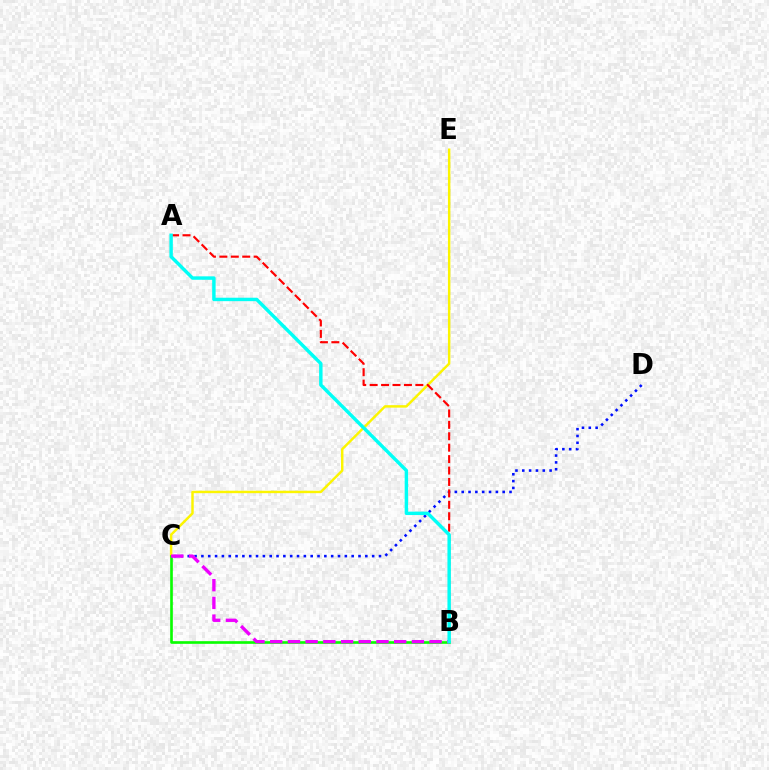{('C', 'E'): [{'color': '#fcf500', 'line_style': 'solid', 'thickness': 1.77}], ('C', 'D'): [{'color': '#0010ff', 'line_style': 'dotted', 'thickness': 1.86}], ('B', 'C'): [{'color': '#08ff00', 'line_style': 'solid', 'thickness': 1.91}, {'color': '#ee00ff', 'line_style': 'dashed', 'thickness': 2.41}], ('A', 'B'): [{'color': '#ff0000', 'line_style': 'dashed', 'thickness': 1.55}, {'color': '#00fff6', 'line_style': 'solid', 'thickness': 2.47}]}